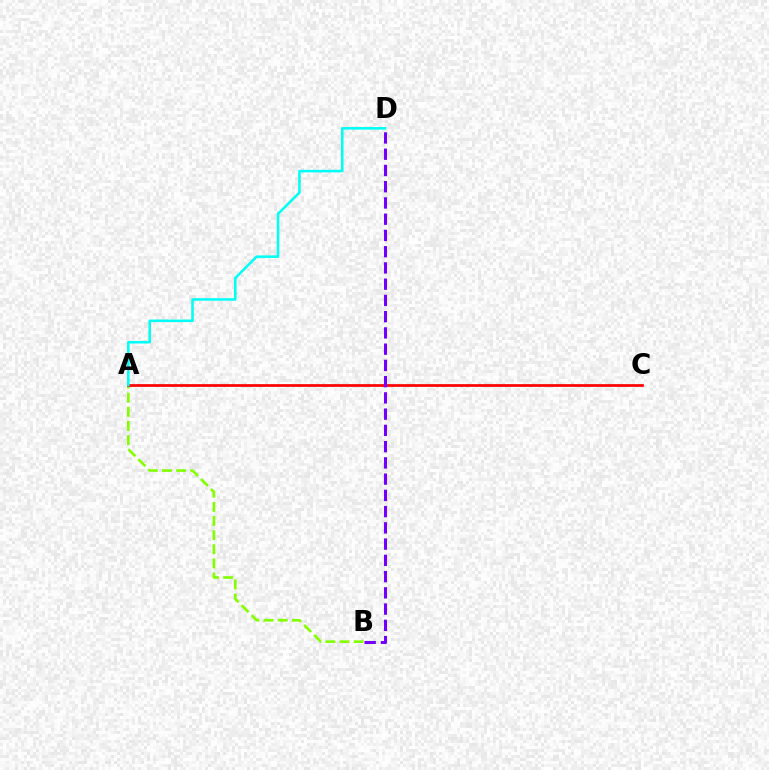{('A', 'B'): [{'color': '#84ff00', 'line_style': 'dashed', 'thickness': 1.92}], ('A', 'C'): [{'color': '#ff0000', 'line_style': 'solid', 'thickness': 1.95}], ('B', 'D'): [{'color': '#7200ff', 'line_style': 'dashed', 'thickness': 2.21}], ('A', 'D'): [{'color': '#00fff6', 'line_style': 'solid', 'thickness': 1.84}]}